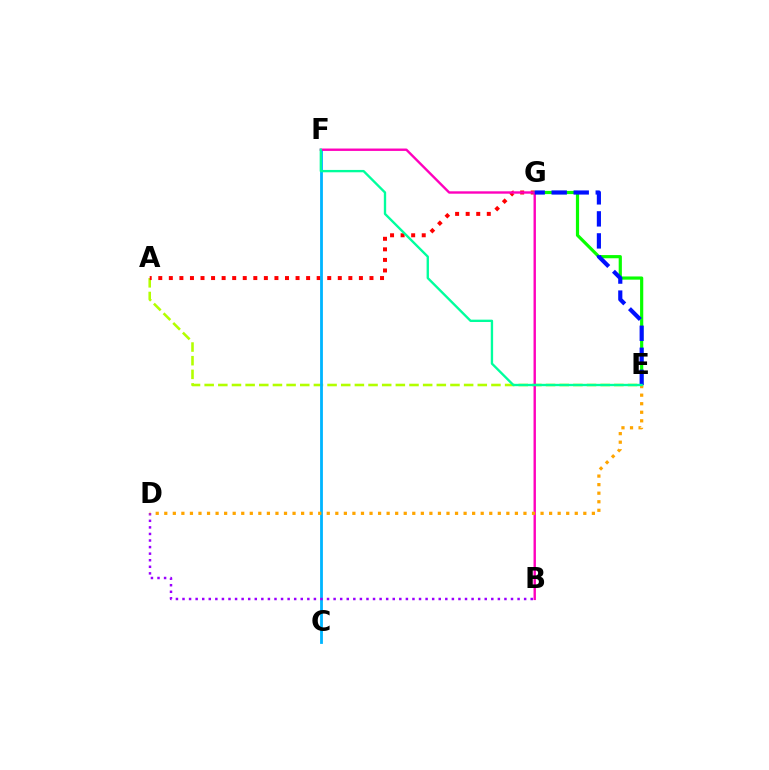{('A', 'E'): [{'color': '#b3ff00', 'line_style': 'dashed', 'thickness': 1.86}], ('A', 'G'): [{'color': '#ff0000', 'line_style': 'dotted', 'thickness': 2.87}], ('C', 'F'): [{'color': '#00b5ff', 'line_style': 'solid', 'thickness': 2.02}], ('E', 'G'): [{'color': '#08ff00', 'line_style': 'solid', 'thickness': 2.3}, {'color': '#0010ff', 'line_style': 'dashed', 'thickness': 2.99}], ('B', 'F'): [{'color': '#ff00bd', 'line_style': 'solid', 'thickness': 1.72}], ('B', 'D'): [{'color': '#9b00ff', 'line_style': 'dotted', 'thickness': 1.79}], ('D', 'E'): [{'color': '#ffa500', 'line_style': 'dotted', 'thickness': 2.32}], ('E', 'F'): [{'color': '#00ff9d', 'line_style': 'solid', 'thickness': 1.69}]}